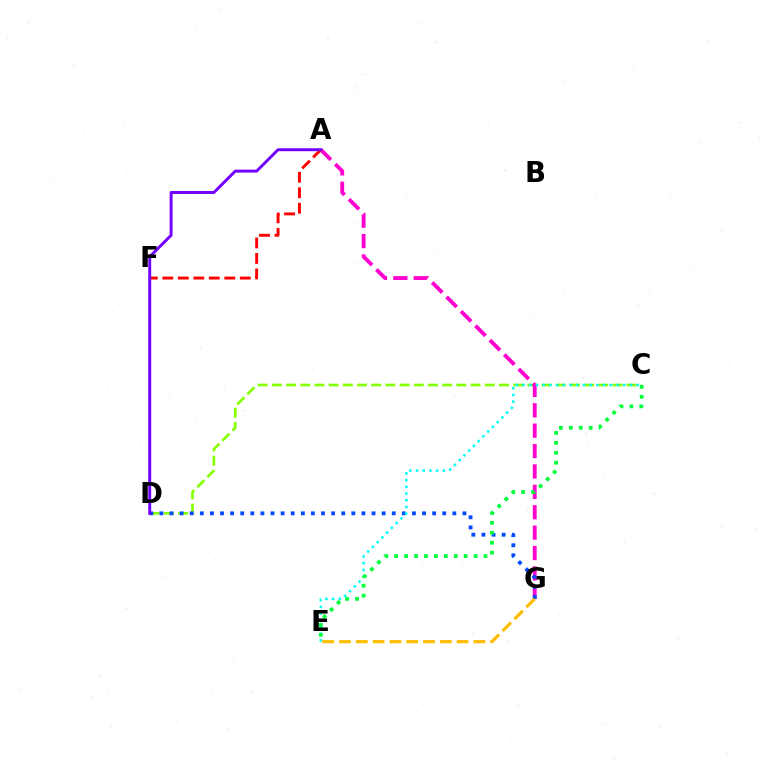{('C', 'D'): [{'color': '#84ff00', 'line_style': 'dashed', 'thickness': 1.93}], ('A', 'G'): [{'color': '#ff00cf', 'line_style': 'dashed', 'thickness': 2.77}], ('A', 'F'): [{'color': '#ff0000', 'line_style': 'dashed', 'thickness': 2.11}], ('D', 'G'): [{'color': '#004bff', 'line_style': 'dotted', 'thickness': 2.74}], ('C', 'E'): [{'color': '#00fff6', 'line_style': 'dotted', 'thickness': 1.83}, {'color': '#00ff39', 'line_style': 'dotted', 'thickness': 2.7}], ('A', 'D'): [{'color': '#7200ff', 'line_style': 'solid', 'thickness': 2.12}], ('E', 'G'): [{'color': '#ffbd00', 'line_style': 'dashed', 'thickness': 2.28}]}